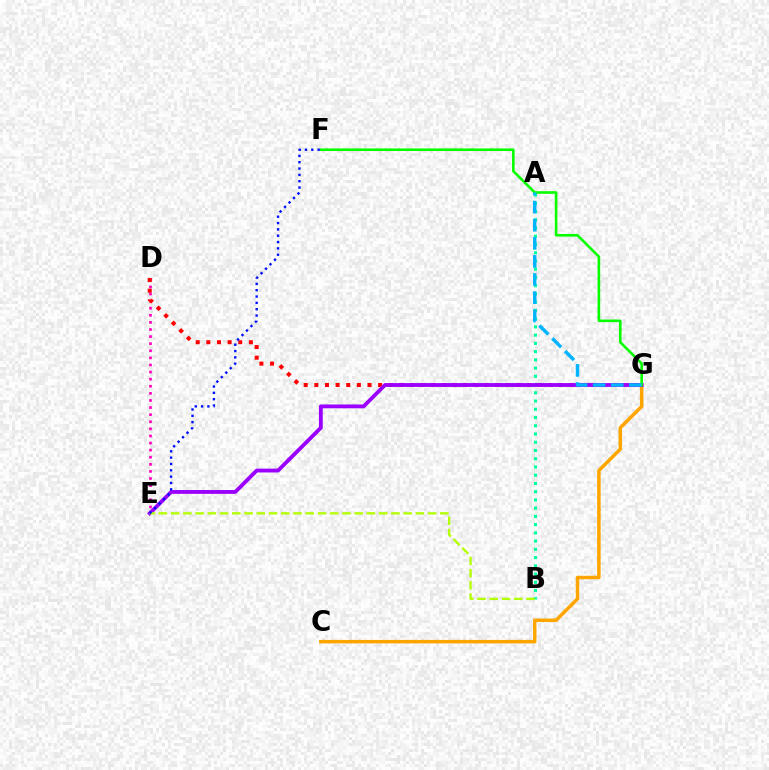{('A', 'B'): [{'color': '#00ff9d', 'line_style': 'dotted', 'thickness': 2.24}], ('D', 'E'): [{'color': '#ff00bd', 'line_style': 'dotted', 'thickness': 1.93}], ('C', 'G'): [{'color': '#ffa500', 'line_style': 'solid', 'thickness': 2.51}], ('D', 'G'): [{'color': '#ff0000', 'line_style': 'dotted', 'thickness': 2.89}], ('E', 'G'): [{'color': '#9b00ff', 'line_style': 'solid', 'thickness': 2.76}], ('F', 'G'): [{'color': '#08ff00', 'line_style': 'solid', 'thickness': 1.88}], ('B', 'E'): [{'color': '#b3ff00', 'line_style': 'dashed', 'thickness': 1.66}], ('A', 'G'): [{'color': '#00b5ff', 'line_style': 'dashed', 'thickness': 2.46}], ('E', 'F'): [{'color': '#0010ff', 'line_style': 'dotted', 'thickness': 1.72}]}